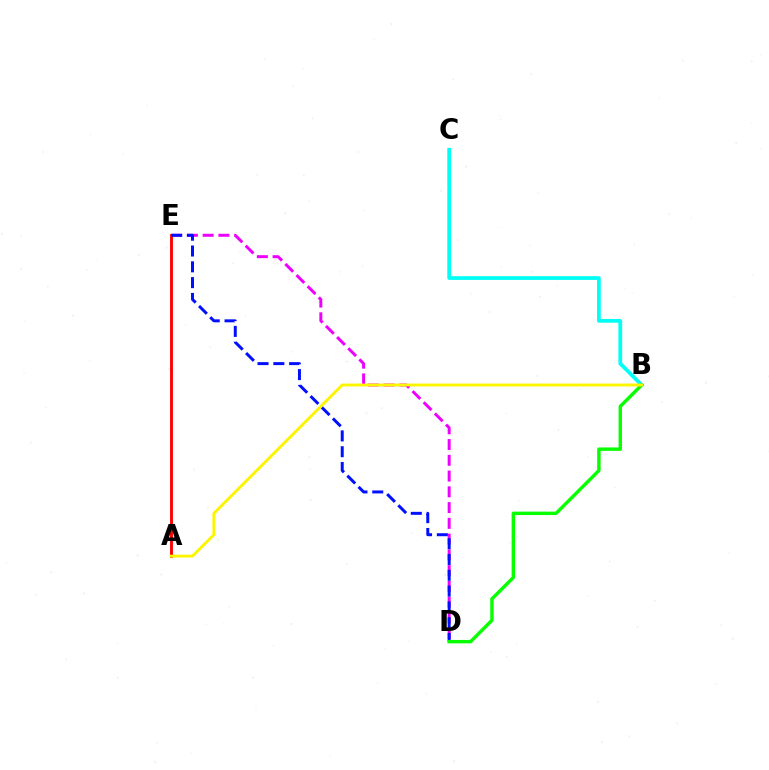{('B', 'C'): [{'color': '#00fff6', 'line_style': 'solid', 'thickness': 2.7}], ('D', 'E'): [{'color': '#ee00ff', 'line_style': 'dashed', 'thickness': 2.14}, {'color': '#0010ff', 'line_style': 'dashed', 'thickness': 2.15}], ('A', 'E'): [{'color': '#ff0000', 'line_style': 'solid', 'thickness': 2.07}], ('B', 'D'): [{'color': '#08ff00', 'line_style': 'solid', 'thickness': 2.46}], ('A', 'B'): [{'color': '#fcf500', 'line_style': 'solid', 'thickness': 2.08}]}